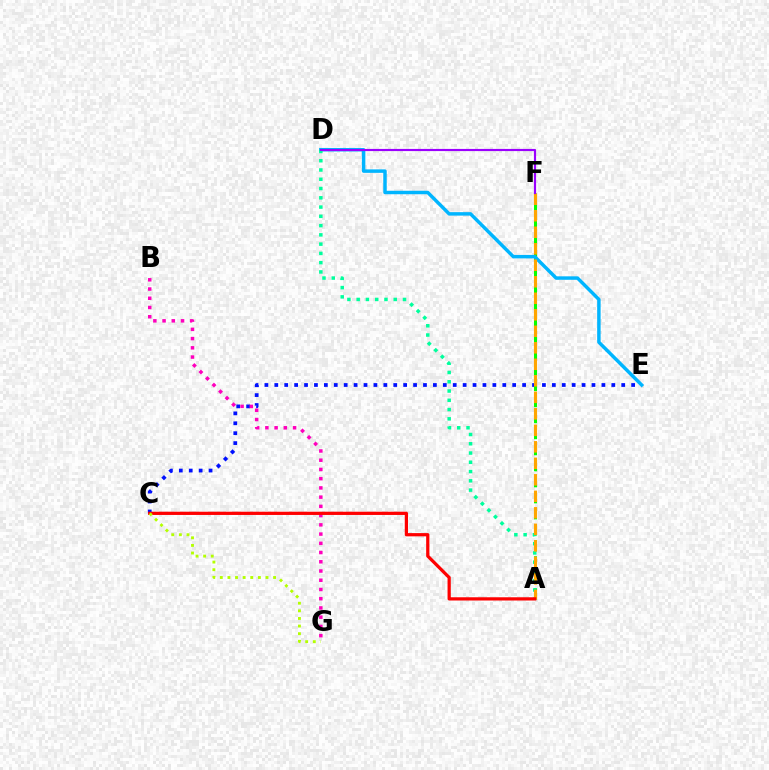{('C', 'E'): [{'color': '#0010ff', 'line_style': 'dotted', 'thickness': 2.69}], ('A', 'F'): [{'color': '#08ff00', 'line_style': 'dashed', 'thickness': 2.18}, {'color': '#ffa500', 'line_style': 'dashed', 'thickness': 2.24}], ('D', 'E'): [{'color': '#00b5ff', 'line_style': 'solid', 'thickness': 2.5}], ('B', 'G'): [{'color': '#ff00bd', 'line_style': 'dotted', 'thickness': 2.51}], ('A', 'D'): [{'color': '#00ff9d', 'line_style': 'dotted', 'thickness': 2.52}], ('D', 'F'): [{'color': '#9b00ff', 'line_style': 'solid', 'thickness': 1.56}], ('A', 'C'): [{'color': '#ff0000', 'line_style': 'solid', 'thickness': 2.33}], ('C', 'G'): [{'color': '#b3ff00', 'line_style': 'dotted', 'thickness': 2.07}]}